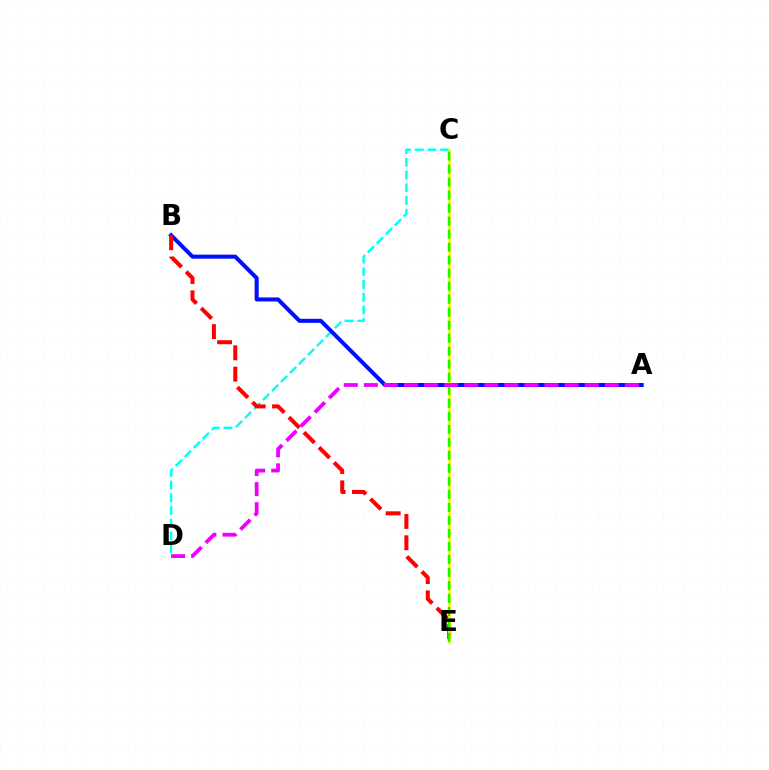{('C', 'D'): [{'color': '#00fff6', 'line_style': 'dashed', 'thickness': 1.73}], ('A', 'B'): [{'color': '#0010ff', 'line_style': 'solid', 'thickness': 2.91}], ('B', 'E'): [{'color': '#ff0000', 'line_style': 'dashed', 'thickness': 2.9}], ('C', 'E'): [{'color': '#fcf500', 'line_style': 'solid', 'thickness': 1.91}, {'color': '#08ff00', 'line_style': 'dashed', 'thickness': 1.77}], ('A', 'D'): [{'color': '#ee00ff', 'line_style': 'dashed', 'thickness': 2.73}]}